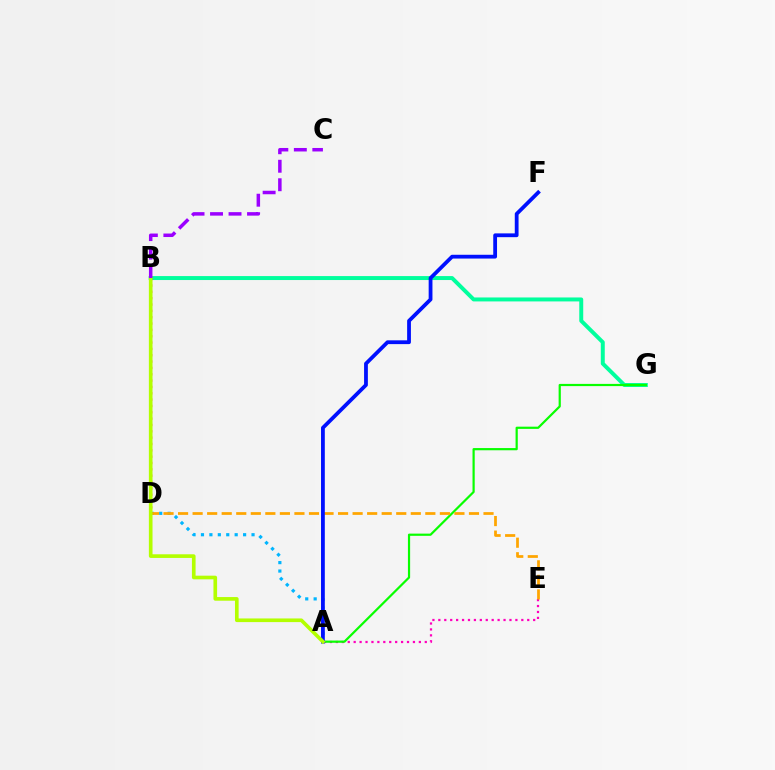{('A', 'E'): [{'color': '#ff00bd', 'line_style': 'dotted', 'thickness': 1.61}], ('B', 'G'): [{'color': '#00ff9d', 'line_style': 'solid', 'thickness': 2.85}], ('A', 'G'): [{'color': '#08ff00', 'line_style': 'solid', 'thickness': 1.59}], ('A', 'D'): [{'color': '#00b5ff', 'line_style': 'dotted', 'thickness': 2.29}], ('D', 'E'): [{'color': '#ffa500', 'line_style': 'dashed', 'thickness': 1.98}], ('A', 'F'): [{'color': '#0010ff', 'line_style': 'solid', 'thickness': 2.73}], ('B', 'D'): [{'color': '#ff0000', 'line_style': 'dotted', 'thickness': 1.72}], ('A', 'B'): [{'color': '#b3ff00', 'line_style': 'solid', 'thickness': 2.63}], ('B', 'C'): [{'color': '#9b00ff', 'line_style': 'dashed', 'thickness': 2.51}]}